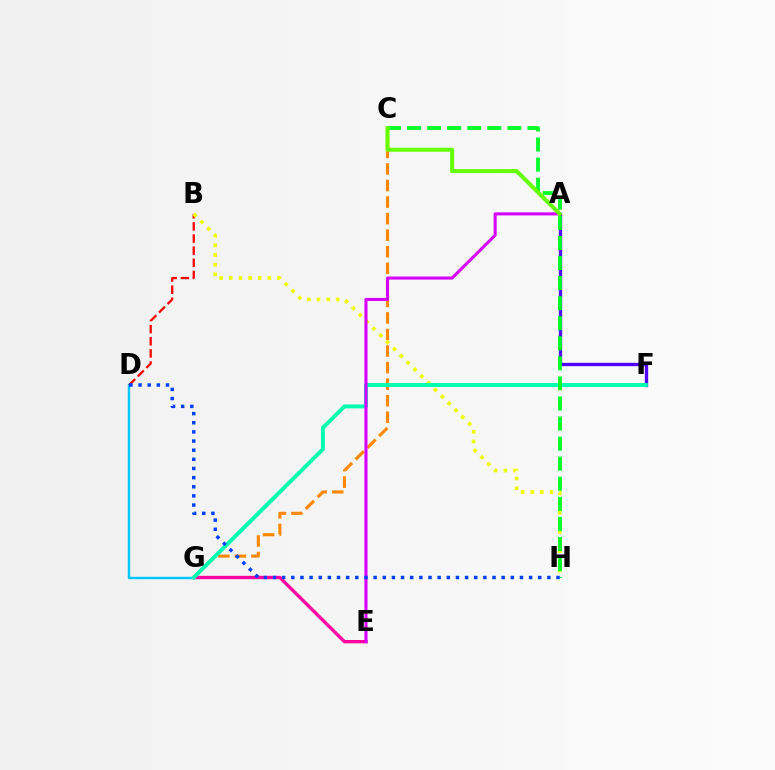{('C', 'G'): [{'color': '#ff8800', 'line_style': 'dashed', 'thickness': 2.25}], ('A', 'F'): [{'color': '#4f00ff', 'line_style': 'solid', 'thickness': 2.39}], ('D', 'G'): [{'color': '#00c7ff', 'line_style': 'solid', 'thickness': 1.73}], ('B', 'D'): [{'color': '#ff0000', 'line_style': 'dashed', 'thickness': 1.65}], ('B', 'H'): [{'color': '#eeff00', 'line_style': 'dotted', 'thickness': 2.62}], ('E', 'G'): [{'color': '#ff00a0', 'line_style': 'solid', 'thickness': 2.4}], ('F', 'G'): [{'color': '#00ffaf', 'line_style': 'solid', 'thickness': 2.82}], ('C', 'H'): [{'color': '#00ff27', 'line_style': 'dashed', 'thickness': 2.73}], ('A', 'E'): [{'color': '#d600ff', 'line_style': 'solid', 'thickness': 2.21}], ('D', 'H'): [{'color': '#003fff', 'line_style': 'dotted', 'thickness': 2.49}], ('A', 'C'): [{'color': '#66ff00', 'line_style': 'solid', 'thickness': 2.91}]}